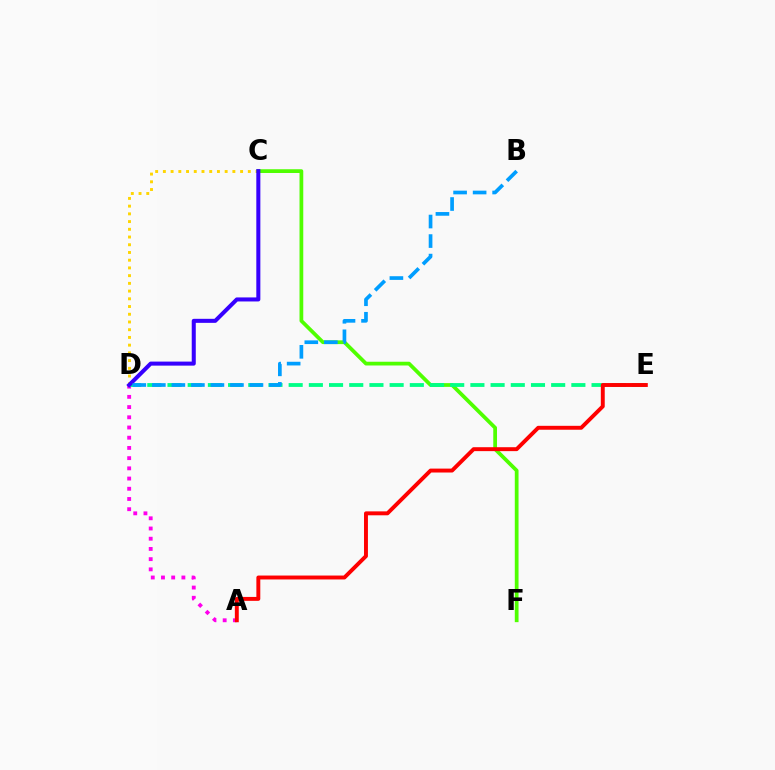{('C', 'D'): [{'color': '#ffd500', 'line_style': 'dotted', 'thickness': 2.1}, {'color': '#3700ff', 'line_style': 'solid', 'thickness': 2.91}], ('C', 'F'): [{'color': '#4fff00', 'line_style': 'solid', 'thickness': 2.7}], ('A', 'D'): [{'color': '#ff00ed', 'line_style': 'dotted', 'thickness': 2.77}], ('D', 'E'): [{'color': '#00ff86', 'line_style': 'dashed', 'thickness': 2.74}], ('A', 'E'): [{'color': '#ff0000', 'line_style': 'solid', 'thickness': 2.82}], ('B', 'D'): [{'color': '#009eff', 'line_style': 'dashed', 'thickness': 2.65}]}